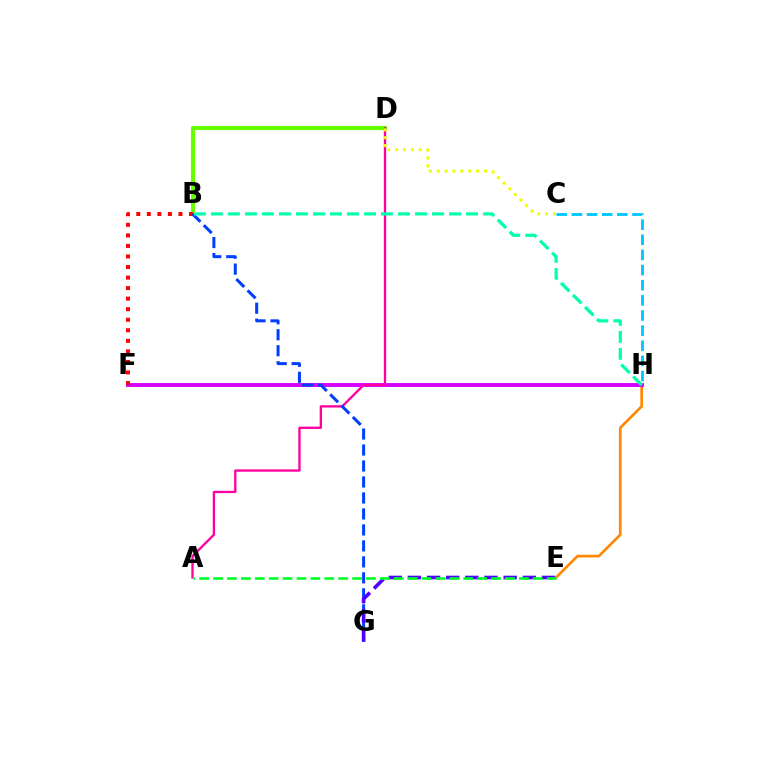{('C', 'H'): [{'color': '#00c7ff', 'line_style': 'dashed', 'thickness': 2.06}], ('E', 'H'): [{'color': '#ff8800', 'line_style': 'solid', 'thickness': 1.93}], ('B', 'D'): [{'color': '#66ff00', 'line_style': 'solid', 'thickness': 2.99}], ('F', 'H'): [{'color': '#d600ff', 'line_style': 'solid', 'thickness': 2.79}], ('A', 'D'): [{'color': '#ff00a0', 'line_style': 'solid', 'thickness': 1.67}], ('B', 'F'): [{'color': '#ff0000', 'line_style': 'dotted', 'thickness': 2.87}], ('B', 'G'): [{'color': '#003fff', 'line_style': 'dashed', 'thickness': 2.17}], ('B', 'H'): [{'color': '#00ffaf', 'line_style': 'dashed', 'thickness': 2.31}], ('E', 'G'): [{'color': '#4f00ff', 'line_style': 'dashed', 'thickness': 2.6}], ('C', 'D'): [{'color': '#eeff00', 'line_style': 'dotted', 'thickness': 2.14}], ('A', 'E'): [{'color': '#00ff27', 'line_style': 'dashed', 'thickness': 1.89}]}